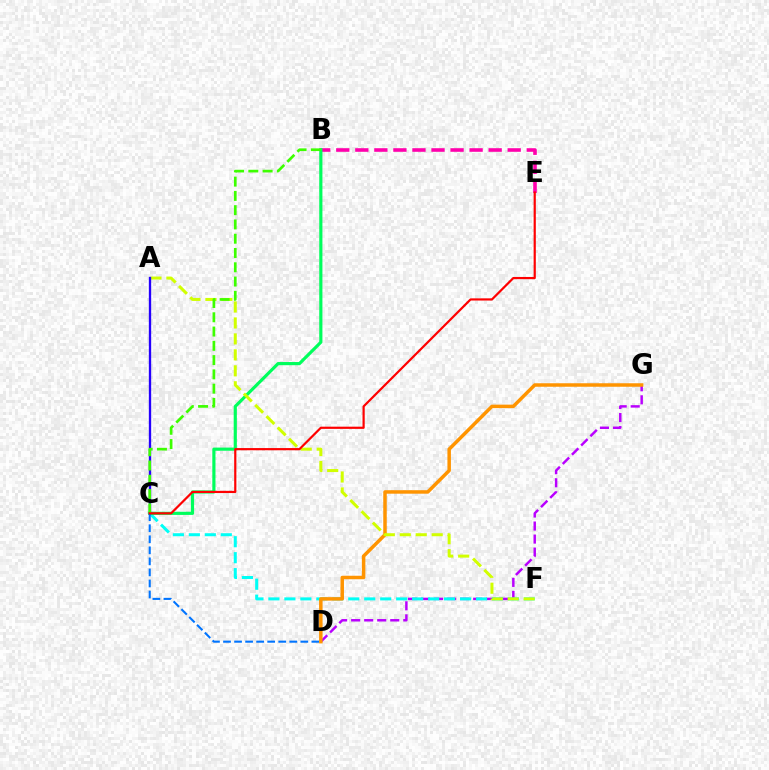{('D', 'G'): [{'color': '#b900ff', 'line_style': 'dashed', 'thickness': 1.77}, {'color': '#ff9400', 'line_style': 'solid', 'thickness': 2.51}], ('C', 'F'): [{'color': '#00fff6', 'line_style': 'dashed', 'thickness': 2.17}], ('B', 'E'): [{'color': '#ff00ac', 'line_style': 'dashed', 'thickness': 2.59}], ('B', 'C'): [{'color': '#00ff5c', 'line_style': 'solid', 'thickness': 2.28}, {'color': '#3dff00', 'line_style': 'dashed', 'thickness': 1.94}], ('C', 'D'): [{'color': '#0074ff', 'line_style': 'dashed', 'thickness': 1.5}], ('A', 'F'): [{'color': '#d1ff00', 'line_style': 'dashed', 'thickness': 2.17}], ('A', 'C'): [{'color': '#2500ff', 'line_style': 'solid', 'thickness': 1.68}], ('C', 'E'): [{'color': '#ff0000', 'line_style': 'solid', 'thickness': 1.58}]}